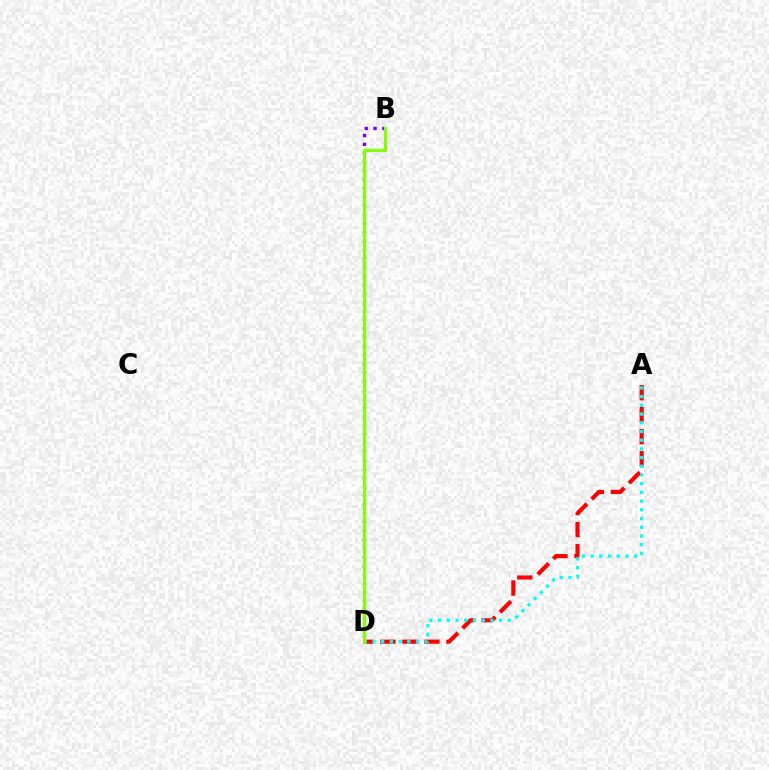{('A', 'D'): [{'color': '#ff0000', 'line_style': 'dashed', 'thickness': 2.99}, {'color': '#00fff6', 'line_style': 'dotted', 'thickness': 2.37}], ('B', 'D'): [{'color': '#7200ff', 'line_style': 'dotted', 'thickness': 2.39}, {'color': '#84ff00', 'line_style': 'solid', 'thickness': 2.26}]}